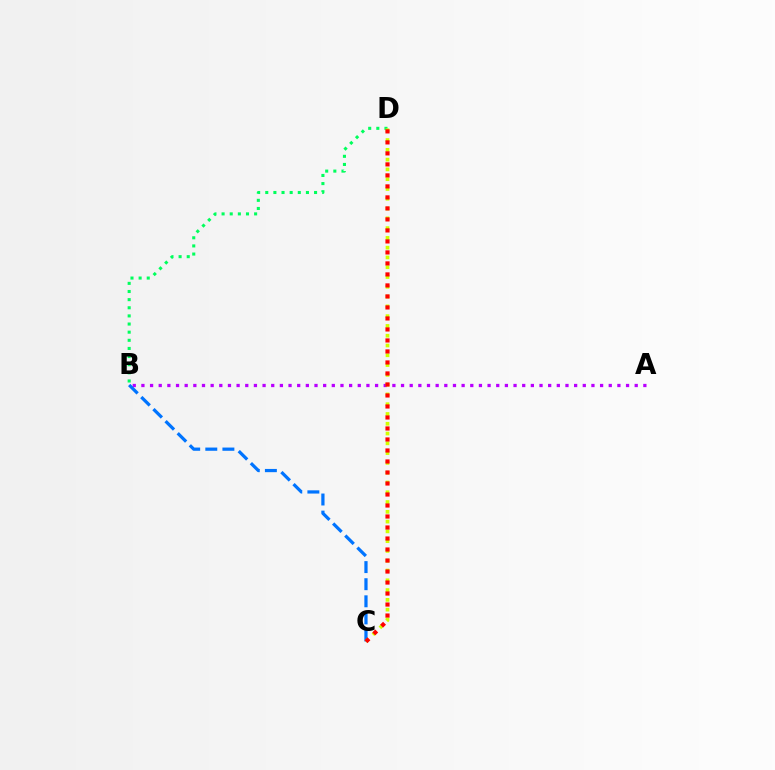{('B', 'D'): [{'color': '#00ff5c', 'line_style': 'dotted', 'thickness': 2.21}], ('A', 'B'): [{'color': '#b900ff', 'line_style': 'dotted', 'thickness': 2.35}], ('B', 'C'): [{'color': '#0074ff', 'line_style': 'dashed', 'thickness': 2.32}], ('C', 'D'): [{'color': '#d1ff00', 'line_style': 'dotted', 'thickness': 2.66}, {'color': '#ff0000', 'line_style': 'dotted', 'thickness': 2.99}]}